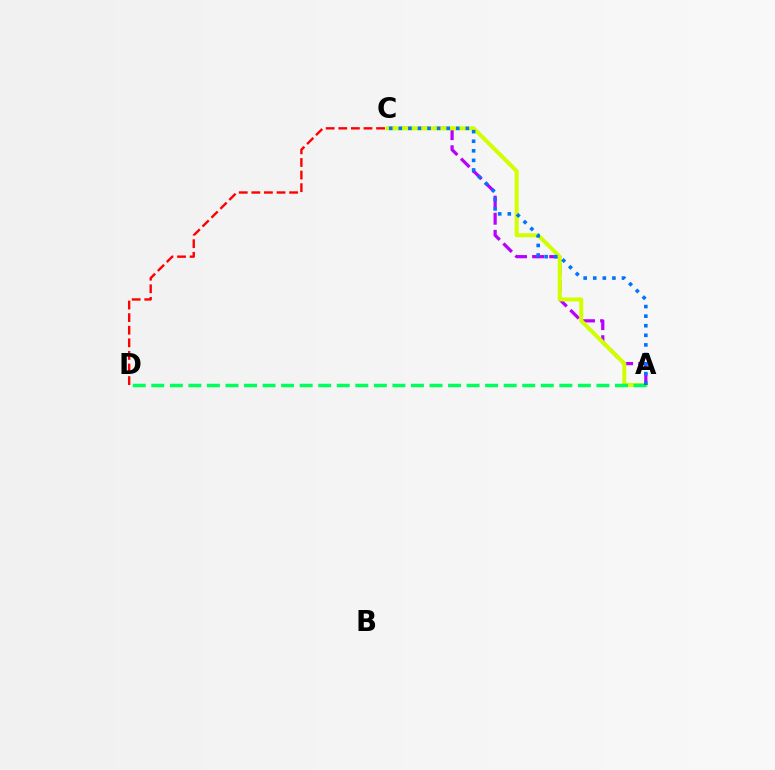{('A', 'C'): [{'color': '#b900ff', 'line_style': 'dashed', 'thickness': 2.32}, {'color': '#d1ff00', 'line_style': 'solid', 'thickness': 2.88}, {'color': '#0074ff', 'line_style': 'dotted', 'thickness': 2.6}], ('A', 'D'): [{'color': '#00ff5c', 'line_style': 'dashed', 'thickness': 2.52}], ('C', 'D'): [{'color': '#ff0000', 'line_style': 'dashed', 'thickness': 1.71}]}